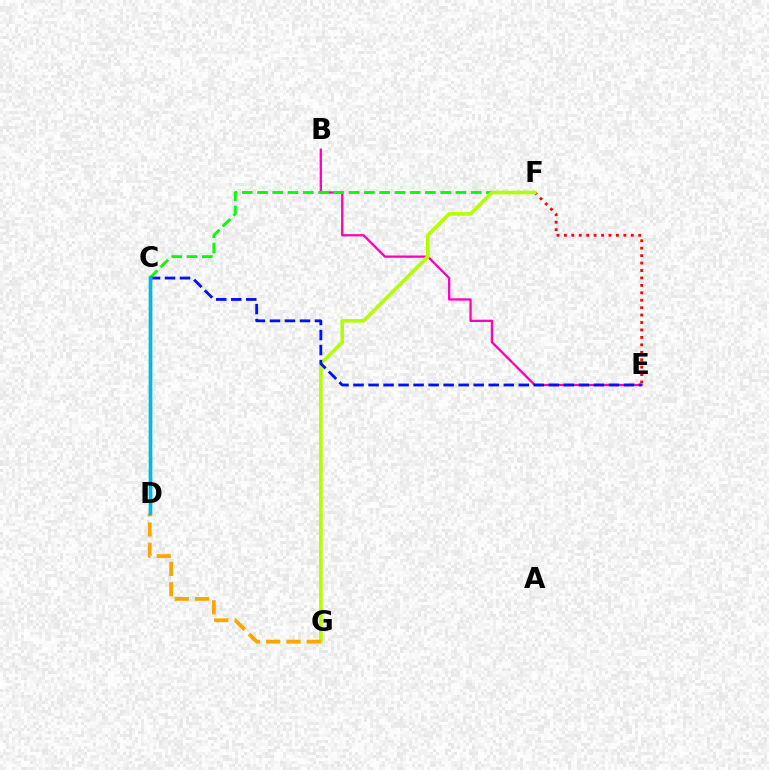{('B', 'E'): [{'color': '#ff00bd', 'line_style': 'solid', 'thickness': 1.65}], ('C', 'F'): [{'color': '#08ff00', 'line_style': 'dashed', 'thickness': 2.07}], ('E', 'F'): [{'color': '#ff0000', 'line_style': 'dotted', 'thickness': 2.02}], ('C', 'D'): [{'color': '#9b00ff', 'line_style': 'dashed', 'thickness': 2.13}, {'color': '#00ff9d', 'line_style': 'solid', 'thickness': 2.42}, {'color': '#00b5ff', 'line_style': 'solid', 'thickness': 2.51}], ('F', 'G'): [{'color': '#b3ff00', 'line_style': 'solid', 'thickness': 2.59}], ('C', 'E'): [{'color': '#0010ff', 'line_style': 'dashed', 'thickness': 2.04}], ('D', 'G'): [{'color': '#ffa500', 'line_style': 'dashed', 'thickness': 2.76}]}